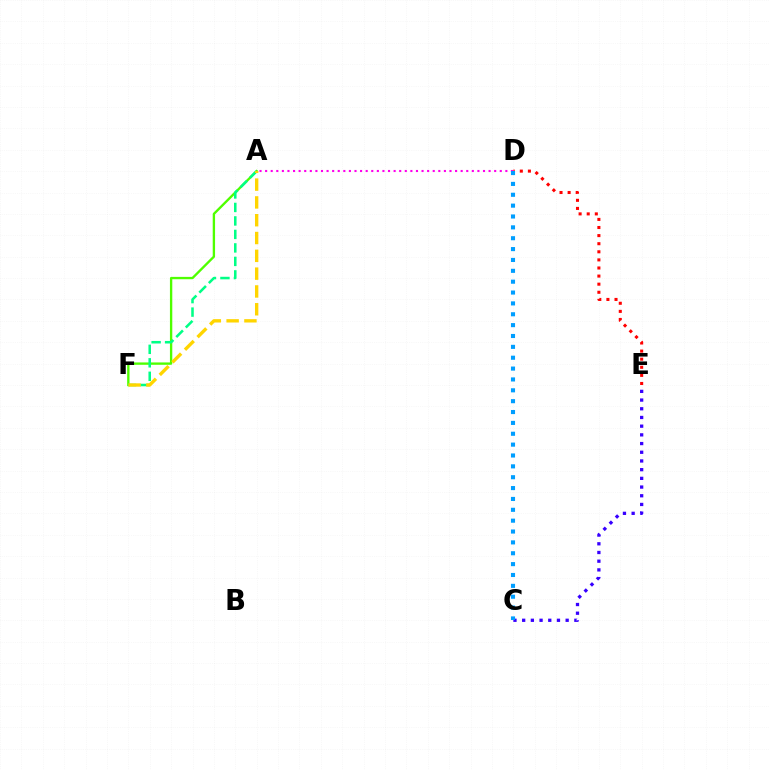{('D', 'E'): [{'color': '#ff0000', 'line_style': 'dotted', 'thickness': 2.2}], ('A', 'F'): [{'color': '#4fff00', 'line_style': 'solid', 'thickness': 1.69}, {'color': '#00ff86', 'line_style': 'dashed', 'thickness': 1.83}, {'color': '#ffd500', 'line_style': 'dashed', 'thickness': 2.42}], ('C', 'E'): [{'color': '#3700ff', 'line_style': 'dotted', 'thickness': 2.36}], ('A', 'D'): [{'color': '#ff00ed', 'line_style': 'dotted', 'thickness': 1.52}], ('C', 'D'): [{'color': '#009eff', 'line_style': 'dotted', 'thickness': 2.95}]}